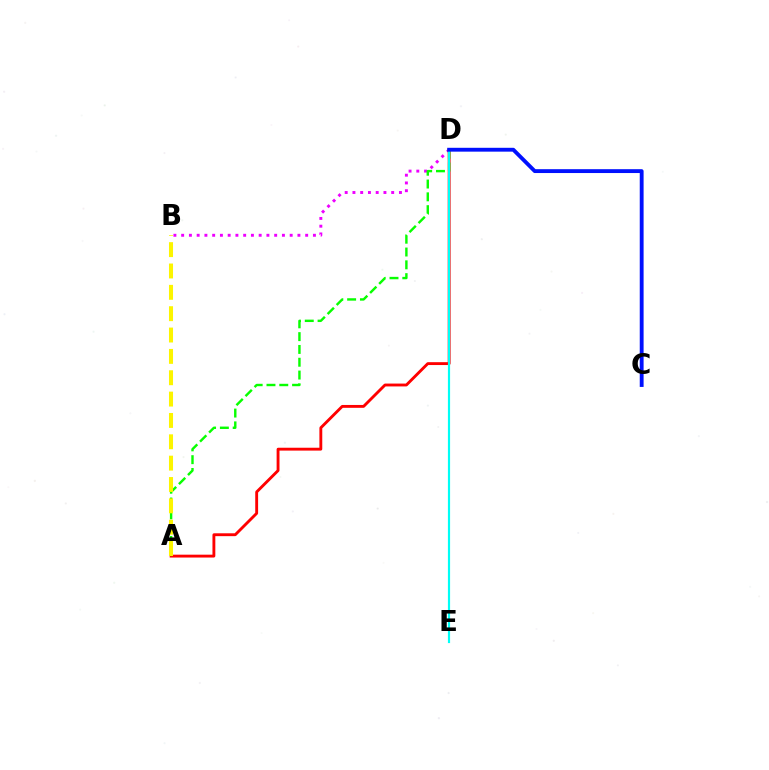{('B', 'D'): [{'color': '#ee00ff', 'line_style': 'dotted', 'thickness': 2.11}], ('A', 'D'): [{'color': '#ff0000', 'line_style': 'solid', 'thickness': 2.06}, {'color': '#08ff00', 'line_style': 'dashed', 'thickness': 1.74}], ('D', 'E'): [{'color': '#00fff6', 'line_style': 'solid', 'thickness': 1.57}], ('C', 'D'): [{'color': '#0010ff', 'line_style': 'solid', 'thickness': 2.77}], ('A', 'B'): [{'color': '#fcf500', 'line_style': 'dashed', 'thickness': 2.9}]}